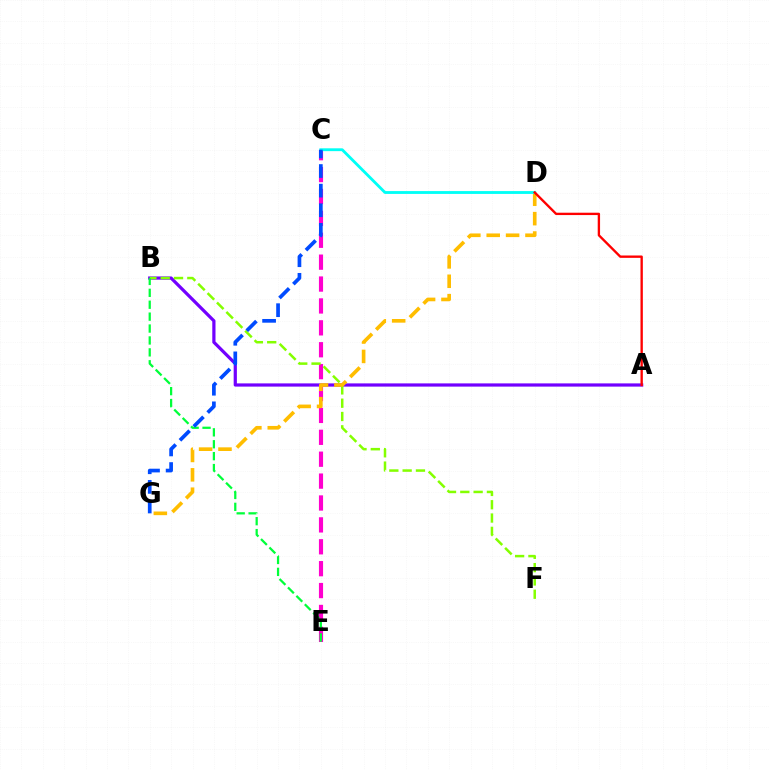{('A', 'B'): [{'color': '#7200ff', 'line_style': 'solid', 'thickness': 2.32}], ('C', 'E'): [{'color': '#ff00cf', 'line_style': 'dashed', 'thickness': 2.97}], ('B', 'F'): [{'color': '#84ff00', 'line_style': 'dashed', 'thickness': 1.81}], ('D', 'G'): [{'color': '#ffbd00', 'line_style': 'dashed', 'thickness': 2.63}], ('C', 'D'): [{'color': '#00fff6', 'line_style': 'solid', 'thickness': 2.04}], ('B', 'E'): [{'color': '#00ff39', 'line_style': 'dashed', 'thickness': 1.62}], ('C', 'G'): [{'color': '#004bff', 'line_style': 'dashed', 'thickness': 2.66}], ('A', 'D'): [{'color': '#ff0000', 'line_style': 'solid', 'thickness': 1.7}]}